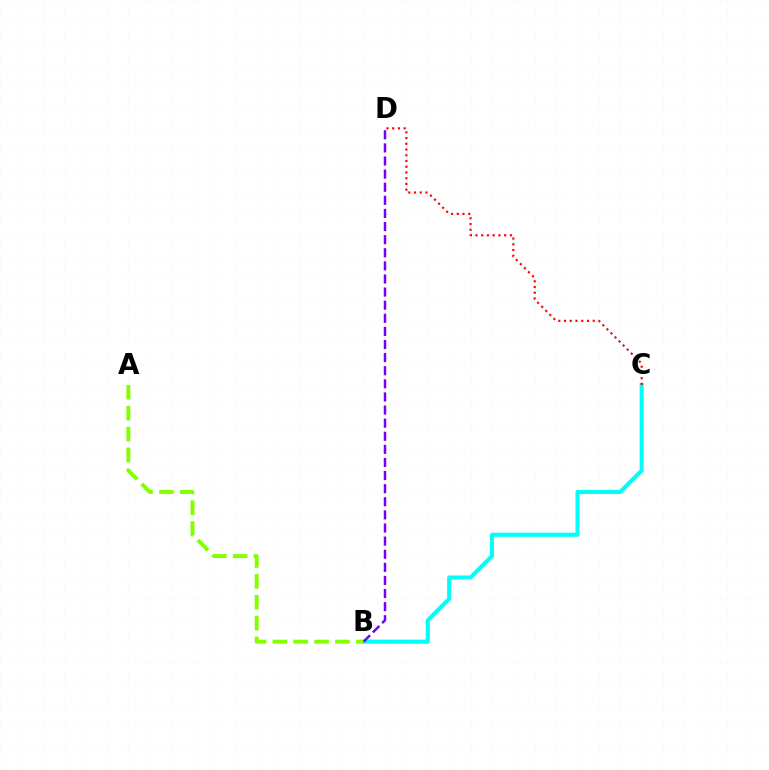{('B', 'C'): [{'color': '#00fff6', 'line_style': 'solid', 'thickness': 2.95}], ('C', 'D'): [{'color': '#ff0000', 'line_style': 'dotted', 'thickness': 1.56}], ('A', 'B'): [{'color': '#84ff00', 'line_style': 'dashed', 'thickness': 2.84}], ('B', 'D'): [{'color': '#7200ff', 'line_style': 'dashed', 'thickness': 1.78}]}